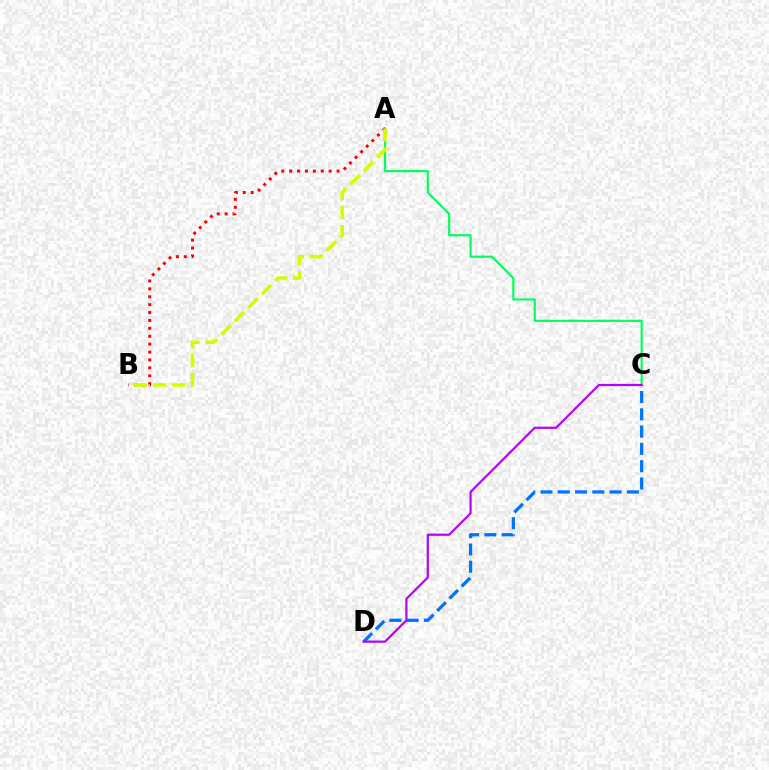{('A', 'C'): [{'color': '#00ff5c', 'line_style': 'solid', 'thickness': 1.54}], ('C', 'D'): [{'color': '#0074ff', 'line_style': 'dashed', 'thickness': 2.35}, {'color': '#b900ff', 'line_style': 'solid', 'thickness': 1.59}], ('A', 'B'): [{'color': '#ff0000', 'line_style': 'dotted', 'thickness': 2.15}, {'color': '#d1ff00', 'line_style': 'dashed', 'thickness': 2.59}]}